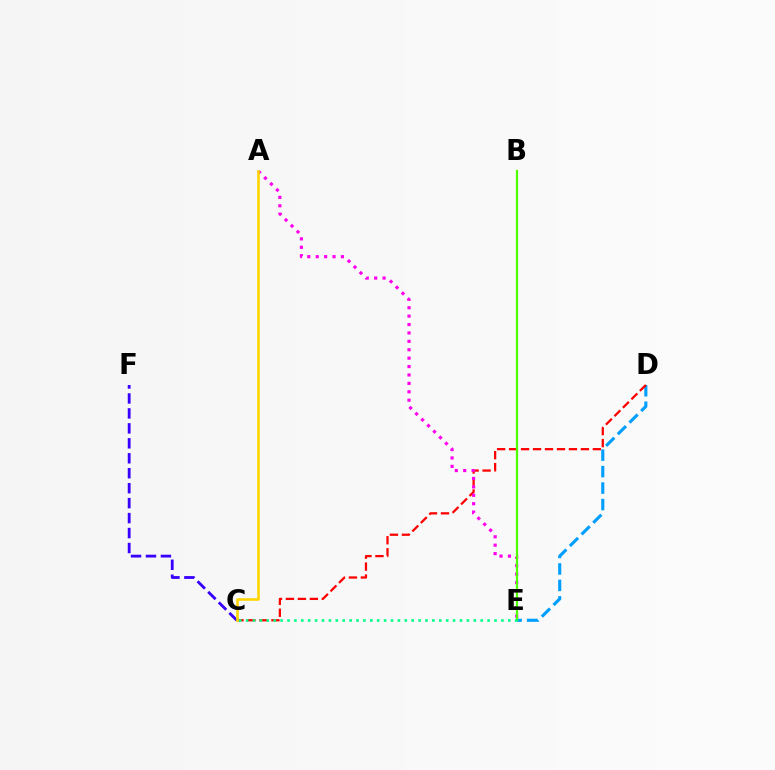{('D', 'E'): [{'color': '#009eff', 'line_style': 'dashed', 'thickness': 2.24}], ('C', 'D'): [{'color': '#ff0000', 'line_style': 'dashed', 'thickness': 1.63}], ('A', 'E'): [{'color': '#ff00ed', 'line_style': 'dotted', 'thickness': 2.28}], ('B', 'E'): [{'color': '#4fff00', 'line_style': 'solid', 'thickness': 1.61}], ('C', 'F'): [{'color': '#3700ff', 'line_style': 'dashed', 'thickness': 2.03}], ('A', 'C'): [{'color': '#ffd500', 'line_style': 'solid', 'thickness': 1.88}], ('C', 'E'): [{'color': '#00ff86', 'line_style': 'dotted', 'thickness': 1.87}]}